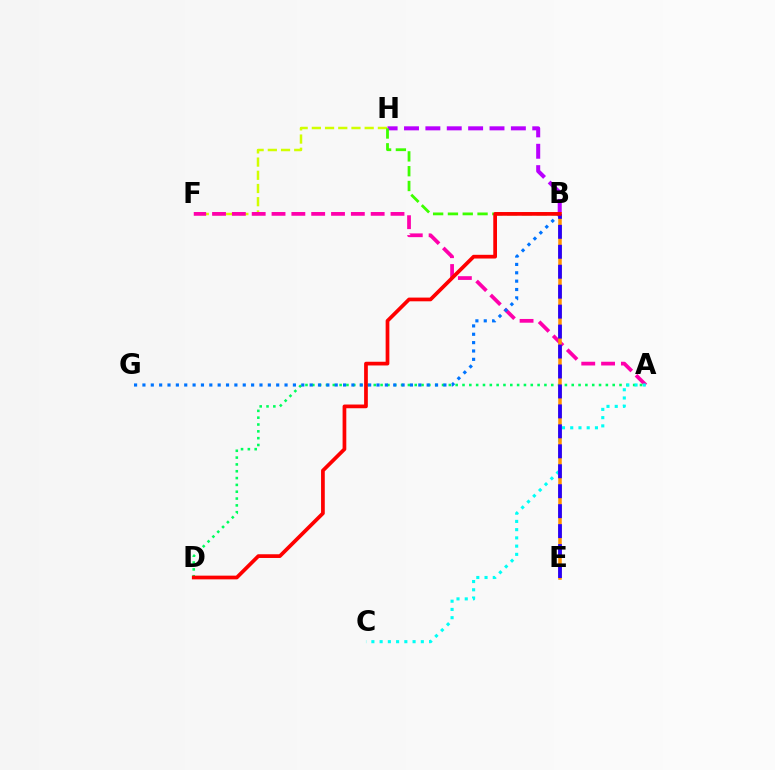{('B', 'H'): [{'color': '#b900ff', 'line_style': 'dashed', 'thickness': 2.9}, {'color': '#3dff00', 'line_style': 'dashed', 'thickness': 2.01}], ('F', 'H'): [{'color': '#d1ff00', 'line_style': 'dashed', 'thickness': 1.79}], ('A', 'F'): [{'color': '#ff00ac', 'line_style': 'dashed', 'thickness': 2.69}], ('A', 'D'): [{'color': '#00ff5c', 'line_style': 'dotted', 'thickness': 1.85}], ('A', 'C'): [{'color': '#00fff6', 'line_style': 'dotted', 'thickness': 2.24}], ('B', 'G'): [{'color': '#0074ff', 'line_style': 'dotted', 'thickness': 2.27}], ('B', 'E'): [{'color': '#ff9400', 'line_style': 'solid', 'thickness': 2.54}, {'color': '#2500ff', 'line_style': 'dashed', 'thickness': 2.71}], ('B', 'D'): [{'color': '#ff0000', 'line_style': 'solid', 'thickness': 2.68}]}